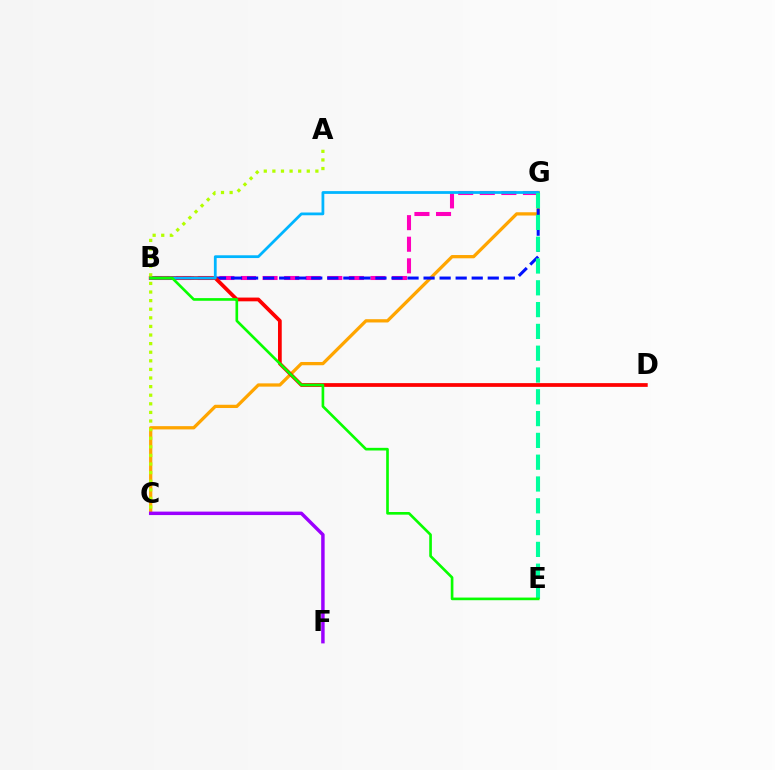{('C', 'G'): [{'color': '#ffa500', 'line_style': 'solid', 'thickness': 2.35}], ('B', 'G'): [{'color': '#ff00bd', 'line_style': 'dashed', 'thickness': 2.93}, {'color': '#0010ff', 'line_style': 'dashed', 'thickness': 2.18}, {'color': '#00b5ff', 'line_style': 'solid', 'thickness': 2.0}], ('B', 'D'): [{'color': '#ff0000', 'line_style': 'solid', 'thickness': 2.7}], ('E', 'G'): [{'color': '#00ff9d', 'line_style': 'dashed', 'thickness': 2.96}], ('C', 'F'): [{'color': '#9b00ff', 'line_style': 'solid', 'thickness': 2.49}], ('B', 'E'): [{'color': '#08ff00', 'line_style': 'solid', 'thickness': 1.91}], ('A', 'C'): [{'color': '#b3ff00', 'line_style': 'dotted', 'thickness': 2.34}]}